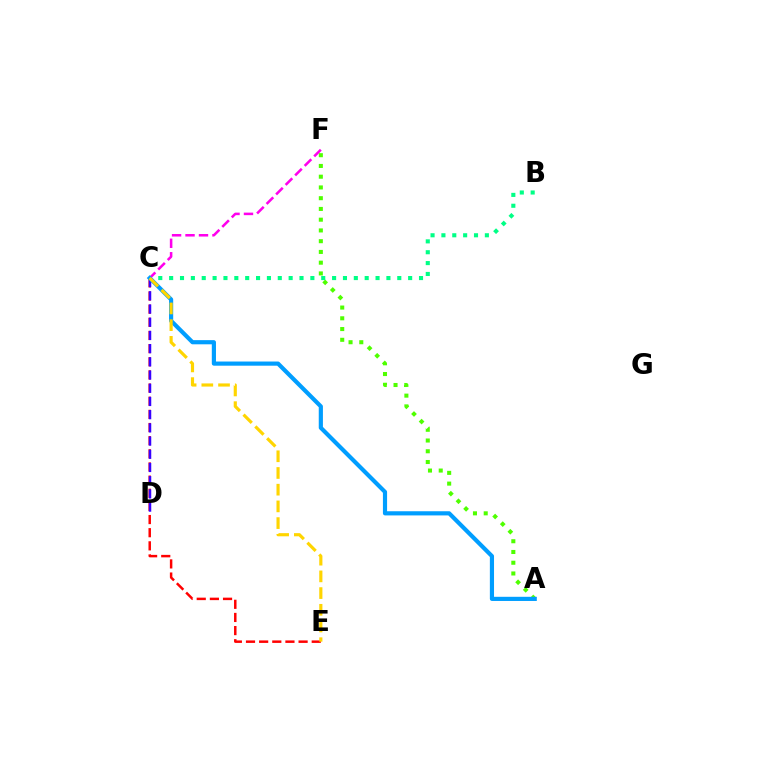{('C', 'E'): [{'color': '#ff0000', 'line_style': 'dashed', 'thickness': 1.79}, {'color': '#ffd500', 'line_style': 'dashed', 'thickness': 2.27}], ('A', 'F'): [{'color': '#4fff00', 'line_style': 'dotted', 'thickness': 2.92}], ('B', 'C'): [{'color': '#00ff86', 'line_style': 'dotted', 'thickness': 2.95}], ('C', 'D'): [{'color': '#3700ff', 'line_style': 'dashed', 'thickness': 1.79}], ('C', 'F'): [{'color': '#ff00ed', 'line_style': 'dashed', 'thickness': 1.83}], ('A', 'C'): [{'color': '#009eff', 'line_style': 'solid', 'thickness': 3.0}]}